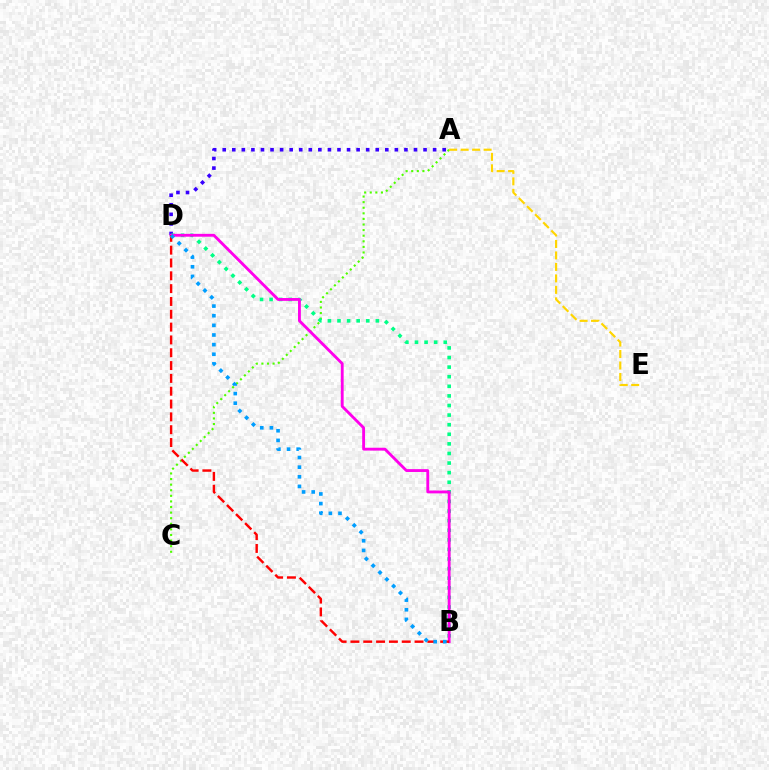{('A', 'D'): [{'color': '#3700ff', 'line_style': 'dotted', 'thickness': 2.6}], ('A', 'C'): [{'color': '#4fff00', 'line_style': 'dotted', 'thickness': 1.52}], ('B', 'D'): [{'color': '#00ff86', 'line_style': 'dotted', 'thickness': 2.61}, {'color': '#ff00ed', 'line_style': 'solid', 'thickness': 2.05}, {'color': '#ff0000', 'line_style': 'dashed', 'thickness': 1.74}, {'color': '#009eff', 'line_style': 'dotted', 'thickness': 2.62}], ('A', 'E'): [{'color': '#ffd500', 'line_style': 'dashed', 'thickness': 1.56}]}